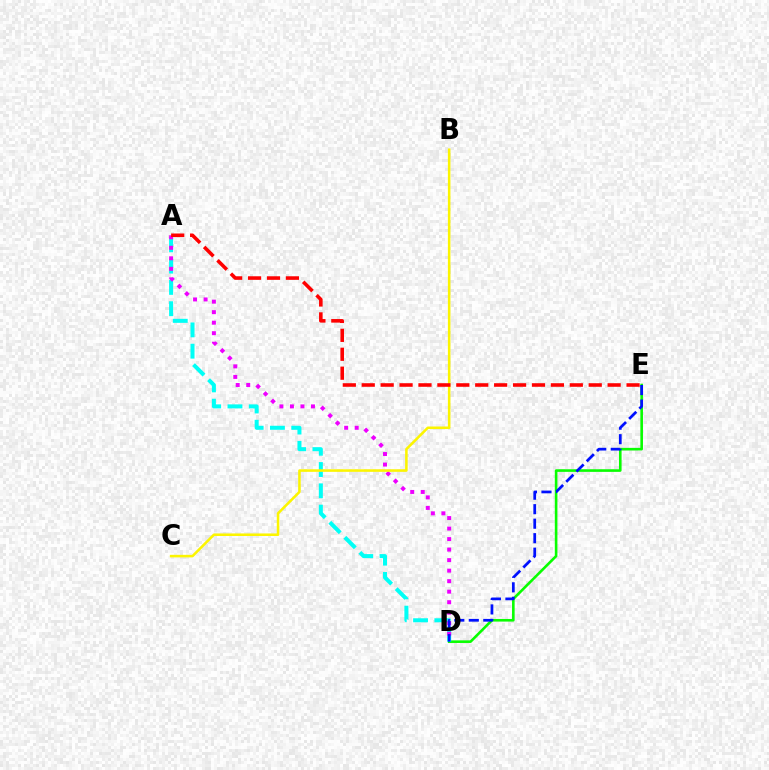{('D', 'E'): [{'color': '#08ff00', 'line_style': 'solid', 'thickness': 1.88}, {'color': '#0010ff', 'line_style': 'dashed', 'thickness': 1.97}], ('A', 'D'): [{'color': '#00fff6', 'line_style': 'dashed', 'thickness': 2.89}, {'color': '#ee00ff', 'line_style': 'dotted', 'thickness': 2.86}], ('B', 'C'): [{'color': '#fcf500', 'line_style': 'solid', 'thickness': 1.84}], ('A', 'E'): [{'color': '#ff0000', 'line_style': 'dashed', 'thickness': 2.57}]}